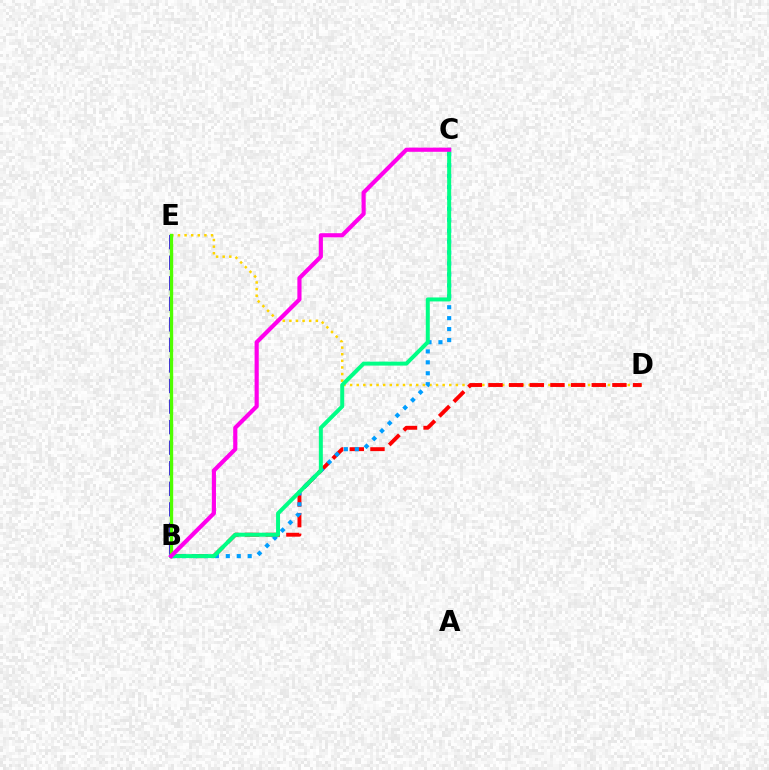{('D', 'E'): [{'color': '#ffd500', 'line_style': 'dotted', 'thickness': 1.8}], ('B', 'E'): [{'color': '#3700ff', 'line_style': 'dashed', 'thickness': 2.79}, {'color': '#4fff00', 'line_style': 'solid', 'thickness': 2.43}], ('B', 'D'): [{'color': '#ff0000', 'line_style': 'dashed', 'thickness': 2.81}], ('B', 'C'): [{'color': '#009eff', 'line_style': 'dotted', 'thickness': 2.97}, {'color': '#00ff86', 'line_style': 'solid', 'thickness': 2.87}, {'color': '#ff00ed', 'line_style': 'solid', 'thickness': 2.99}]}